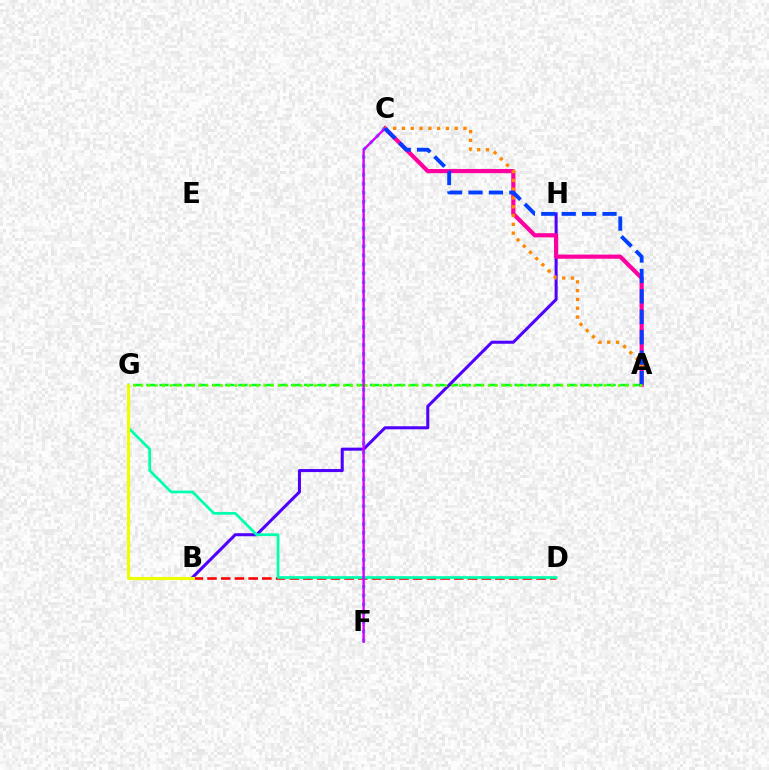{('A', 'G'): [{'color': '#00ff27', 'line_style': 'dashed', 'thickness': 1.79}, {'color': '#66ff00', 'line_style': 'dotted', 'thickness': 1.97}], ('B', 'D'): [{'color': '#ff0000', 'line_style': 'dashed', 'thickness': 1.86}], ('B', 'H'): [{'color': '#4f00ff', 'line_style': 'solid', 'thickness': 2.19}], ('D', 'G'): [{'color': '#00ffaf', 'line_style': 'solid', 'thickness': 1.96}], ('B', 'G'): [{'color': '#eeff00', 'line_style': 'solid', 'thickness': 2.24}], ('A', 'C'): [{'color': '#ff00a0', 'line_style': 'solid', 'thickness': 3.0}, {'color': '#ff8800', 'line_style': 'dotted', 'thickness': 2.39}, {'color': '#003fff', 'line_style': 'dashed', 'thickness': 2.77}], ('C', 'F'): [{'color': '#00c7ff', 'line_style': 'dotted', 'thickness': 2.43}, {'color': '#d600ff', 'line_style': 'solid', 'thickness': 1.72}]}